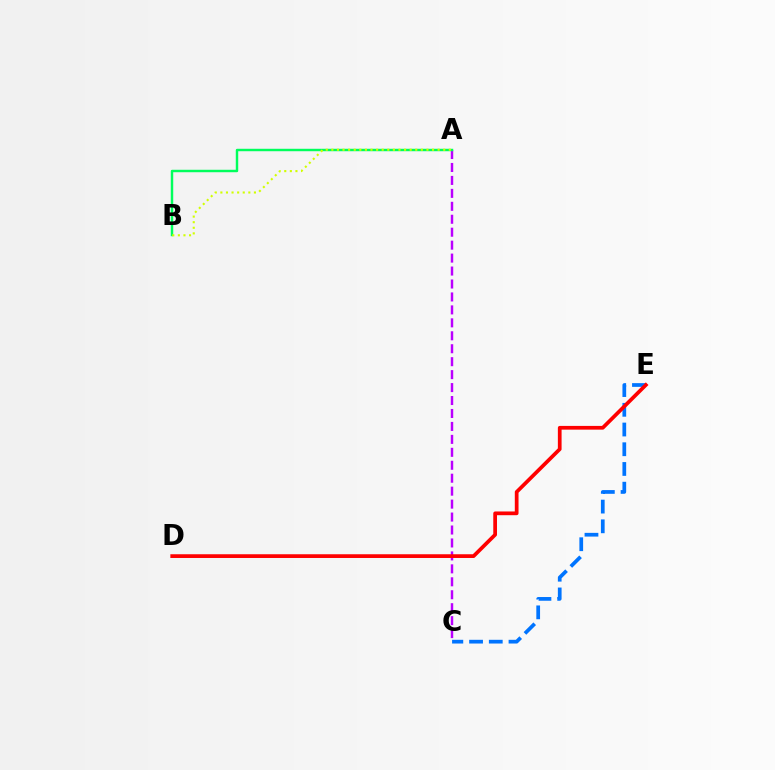{('C', 'E'): [{'color': '#0074ff', 'line_style': 'dashed', 'thickness': 2.68}], ('A', 'C'): [{'color': '#b900ff', 'line_style': 'dashed', 'thickness': 1.76}], ('A', 'B'): [{'color': '#00ff5c', 'line_style': 'solid', 'thickness': 1.76}, {'color': '#d1ff00', 'line_style': 'dotted', 'thickness': 1.52}], ('D', 'E'): [{'color': '#ff0000', 'line_style': 'solid', 'thickness': 2.68}]}